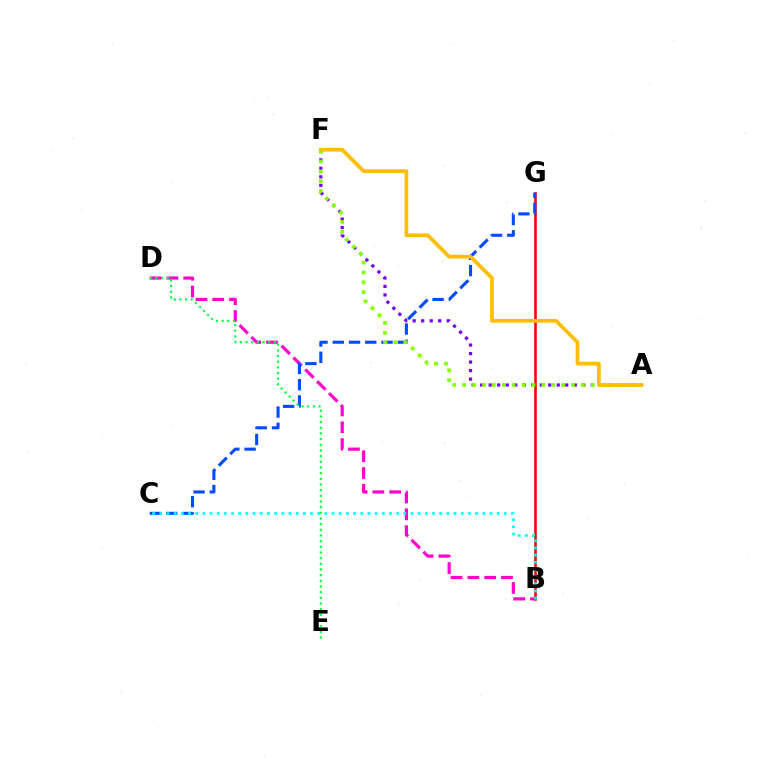{('B', 'G'): [{'color': '#ff0000', 'line_style': 'solid', 'thickness': 1.85}], ('B', 'D'): [{'color': '#ff00cf', 'line_style': 'dashed', 'thickness': 2.28}], ('A', 'F'): [{'color': '#7200ff', 'line_style': 'dotted', 'thickness': 2.31}, {'color': '#84ff00', 'line_style': 'dotted', 'thickness': 2.69}, {'color': '#ffbd00', 'line_style': 'solid', 'thickness': 2.69}], ('C', 'G'): [{'color': '#004bff', 'line_style': 'dashed', 'thickness': 2.21}], ('B', 'C'): [{'color': '#00fff6', 'line_style': 'dotted', 'thickness': 1.95}], ('D', 'E'): [{'color': '#00ff39', 'line_style': 'dotted', 'thickness': 1.54}]}